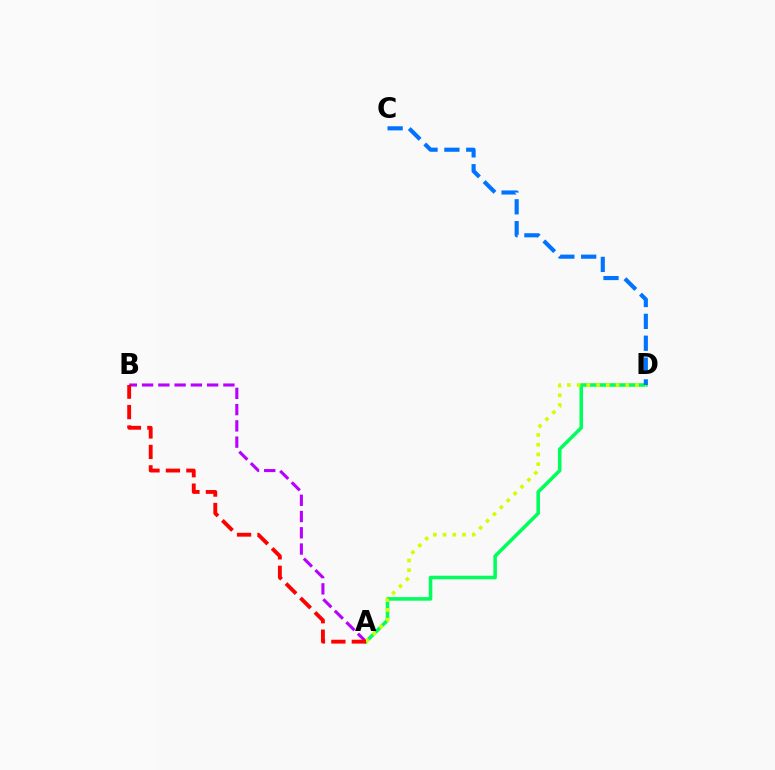{('A', 'D'): [{'color': '#00ff5c', 'line_style': 'solid', 'thickness': 2.56}, {'color': '#d1ff00', 'line_style': 'dotted', 'thickness': 2.64}], ('A', 'B'): [{'color': '#b900ff', 'line_style': 'dashed', 'thickness': 2.21}, {'color': '#ff0000', 'line_style': 'dashed', 'thickness': 2.78}], ('C', 'D'): [{'color': '#0074ff', 'line_style': 'dashed', 'thickness': 2.97}]}